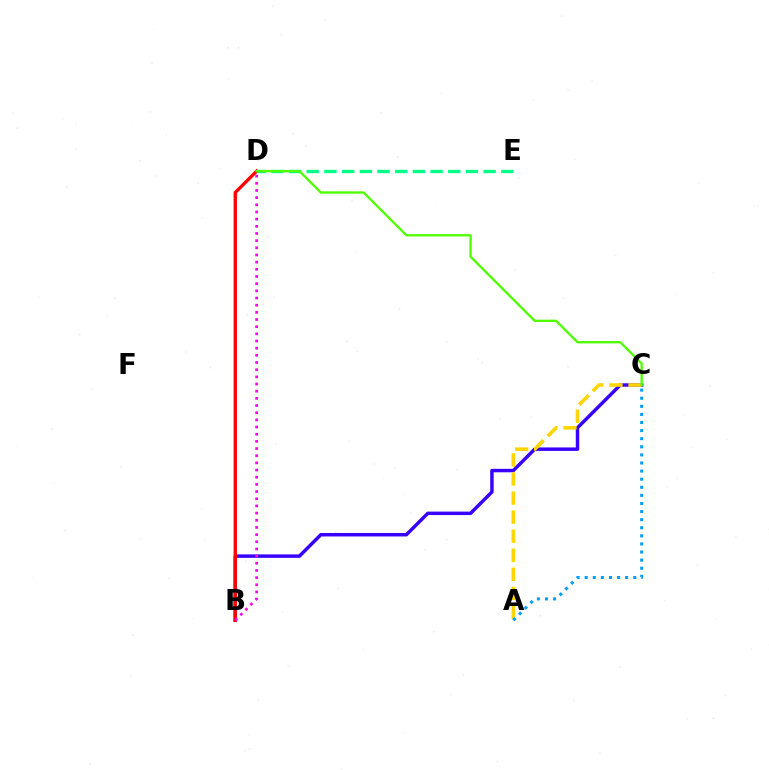{('D', 'E'): [{'color': '#00ff86', 'line_style': 'dashed', 'thickness': 2.4}], ('B', 'C'): [{'color': '#3700ff', 'line_style': 'solid', 'thickness': 2.49}], ('B', 'D'): [{'color': '#ff0000', 'line_style': 'solid', 'thickness': 2.4}, {'color': '#ff00ed', 'line_style': 'dotted', 'thickness': 1.95}], ('A', 'C'): [{'color': '#ffd500', 'line_style': 'dashed', 'thickness': 2.59}, {'color': '#009eff', 'line_style': 'dotted', 'thickness': 2.2}], ('C', 'D'): [{'color': '#4fff00', 'line_style': 'solid', 'thickness': 1.68}]}